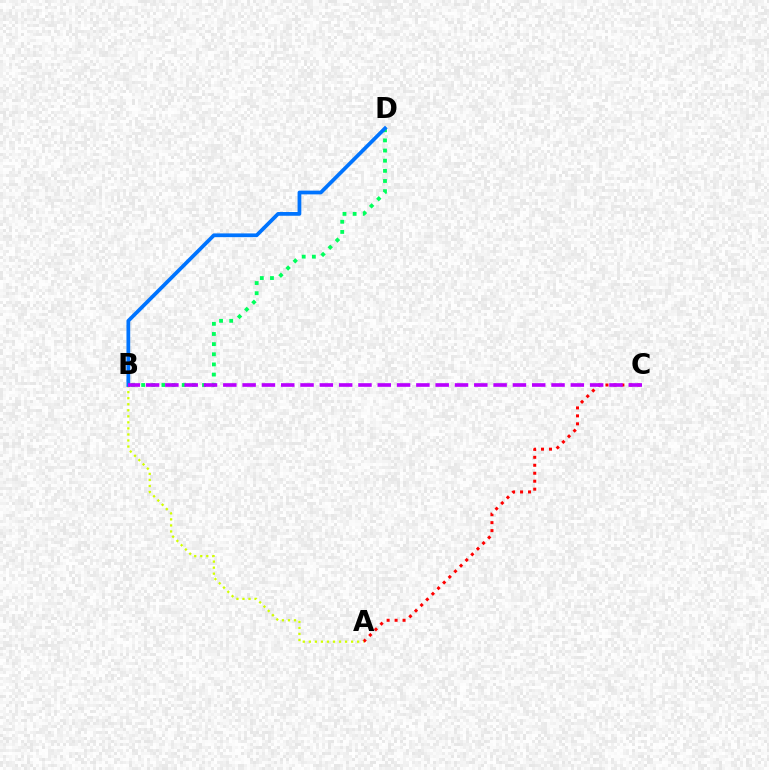{('A', 'C'): [{'color': '#ff0000', 'line_style': 'dotted', 'thickness': 2.16}], ('B', 'D'): [{'color': '#00ff5c', 'line_style': 'dotted', 'thickness': 2.76}, {'color': '#0074ff', 'line_style': 'solid', 'thickness': 2.7}], ('A', 'B'): [{'color': '#d1ff00', 'line_style': 'dotted', 'thickness': 1.64}], ('B', 'C'): [{'color': '#b900ff', 'line_style': 'dashed', 'thickness': 2.62}]}